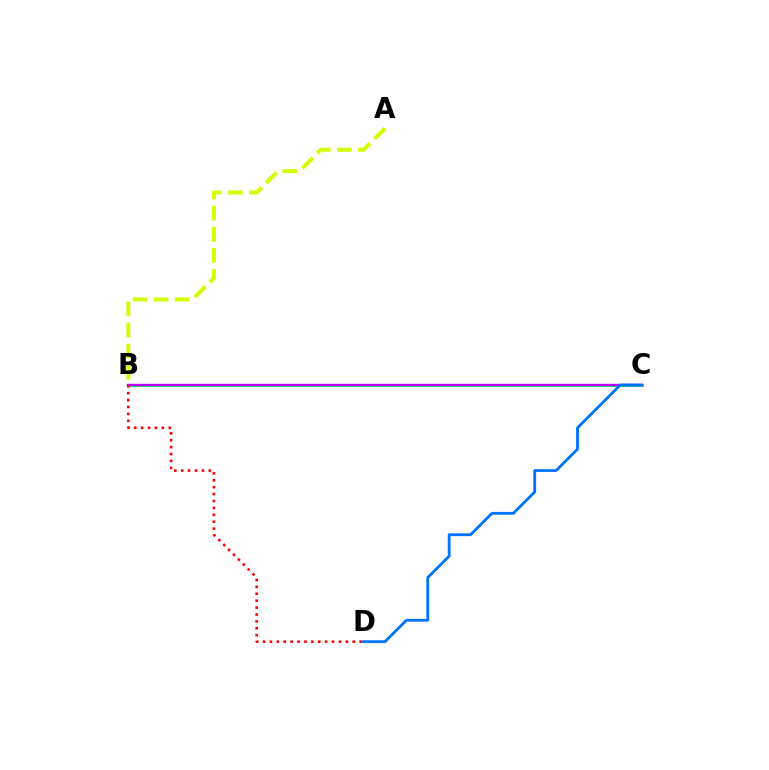{('B', 'C'): [{'color': '#00ff5c', 'line_style': 'solid', 'thickness': 2.12}, {'color': '#b900ff', 'line_style': 'solid', 'thickness': 1.73}], ('A', 'B'): [{'color': '#d1ff00', 'line_style': 'dashed', 'thickness': 2.87}], ('B', 'D'): [{'color': '#ff0000', 'line_style': 'dotted', 'thickness': 1.88}], ('C', 'D'): [{'color': '#0074ff', 'line_style': 'solid', 'thickness': 2.03}]}